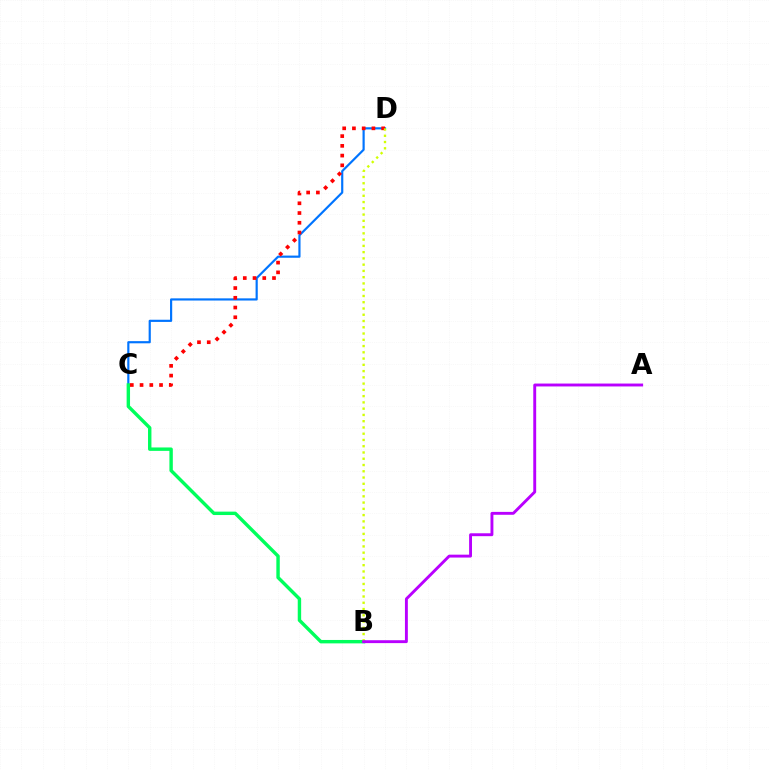{('C', 'D'): [{'color': '#0074ff', 'line_style': 'solid', 'thickness': 1.57}, {'color': '#ff0000', 'line_style': 'dotted', 'thickness': 2.65}], ('B', 'C'): [{'color': '#00ff5c', 'line_style': 'solid', 'thickness': 2.46}], ('B', 'D'): [{'color': '#d1ff00', 'line_style': 'dotted', 'thickness': 1.7}], ('A', 'B'): [{'color': '#b900ff', 'line_style': 'solid', 'thickness': 2.09}]}